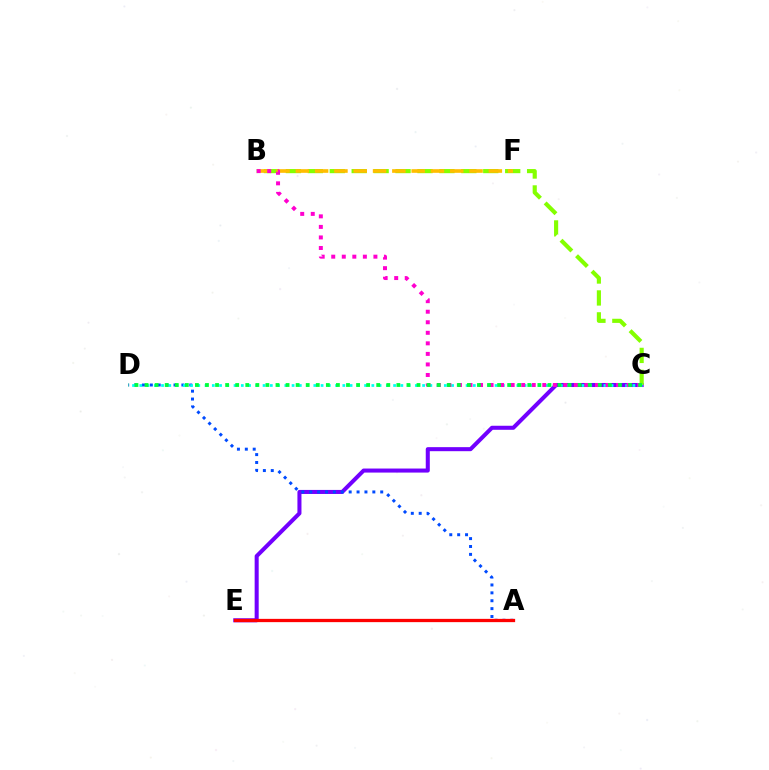{('C', 'E'): [{'color': '#7200ff', 'line_style': 'solid', 'thickness': 2.91}], ('B', 'C'): [{'color': '#84ff00', 'line_style': 'dashed', 'thickness': 2.98}, {'color': '#ff00cf', 'line_style': 'dotted', 'thickness': 2.86}], ('B', 'F'): [{'color': '#ffbd00', 'line_style': 'dashed', 'thickness': 2.62}], ('A', 'D'): [{'color': '#004bff', 'line_style': 'dotted', 'thickness': 2.14}], ('A', 'E'): [{'color': '#ff0000', 'line_style': 'solid', 'thickness': 2.36}], ('C', 'D'): [{'color': '#00fff6', 'line_style': 'dotted', 'thickness': 1.97}, {'color': '#00ff39', 'line_style': 'dotted', 'thickness': 2.74}]}